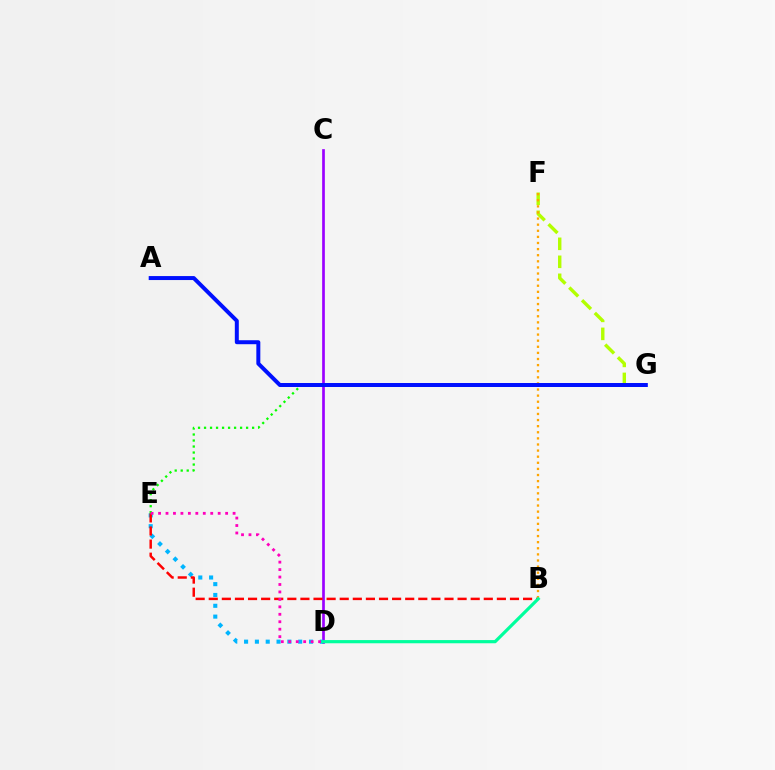{('C', 'D'): [{'color': '#9b00ff', 'line_style': 'solid', 'thickness': 1.94}], ('F', 'G'): [{'color': '#b3ff00', 'line_style': 'dashed', 'thickness': 2.44}], ('D', 'E'): [{'color': '#00b5ff', 'line_style': 'dotted', 'thickness': 2.94}, {'color': '#ff00bd', 'line_style': 'dotted', 'thickness': 2.03}], ('B', 'E'): [{'color': '#ff0000', 'line_style': 'dashed', 'thickness': 1.78}], ('E', 'G'): [{'color': '#08ff00', 'line_style': 'dotted', 'thickness': 1.63}], ('B', 'F'): [{'color': '#ffa500', 'line_style': 'dotted', 'thickness': 1.66}], ('A', 'G'): [{'color': '#0010ff', 'line_style': 'solid', 'thickness': 2.87}], ('B', 'D'): [{'color': '#00ff9d', 'line_style': 'solid', 'thickness': 2.29}]}